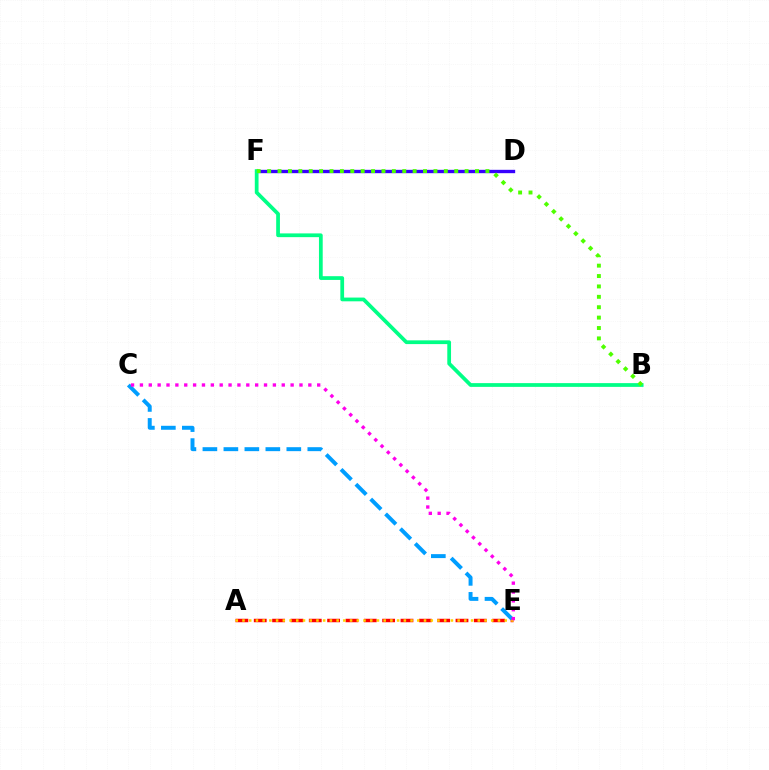{('D', 'F'): [{'color': '#3700ff', 'line_style': 'solid', 'thickness': 2.41}], ('A', 'E'): [{'color': '#ff0000', 'line_style': 'dashed', 'thickness': 2.49}, {'color': '#ffd500', 'line_style': 'dotted', 'thickness': 1.83}], ('B', 'F'): [{'color': '#00ff86', 'line_style': 'solid', 'thickness': 2.7}, {'color': '#4fff00', 'line_style': 'dotted', 'thickness': 2.82}], ('C', 'E'): [{'color': '#009eff', 'line_style': 'dashed', 'thickness': 2.85}, {'color': '#ff00ed', 'line_style': 'dotted', 'thickness': 2.41}]}